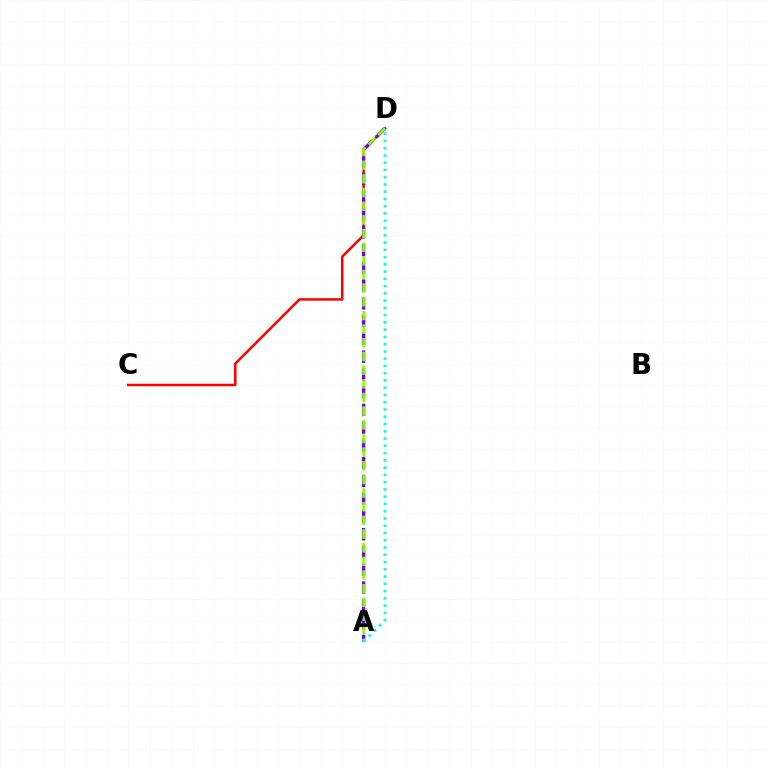{('C', 'D'): [{'color': '#ff0000', 'line_style': 'solid', 'thickness': 1.8}], ('A', 'D'): [{'color': '#7200ff', 'line_style': 'dashed', 'thickness': 2.41}, {'color': '#84ff00', 'line_style': 'dashed', 'thickness': 1.86}, {'color': '#00fff6', 'line_style': 'dotted', 'thickness': 1.97}]}